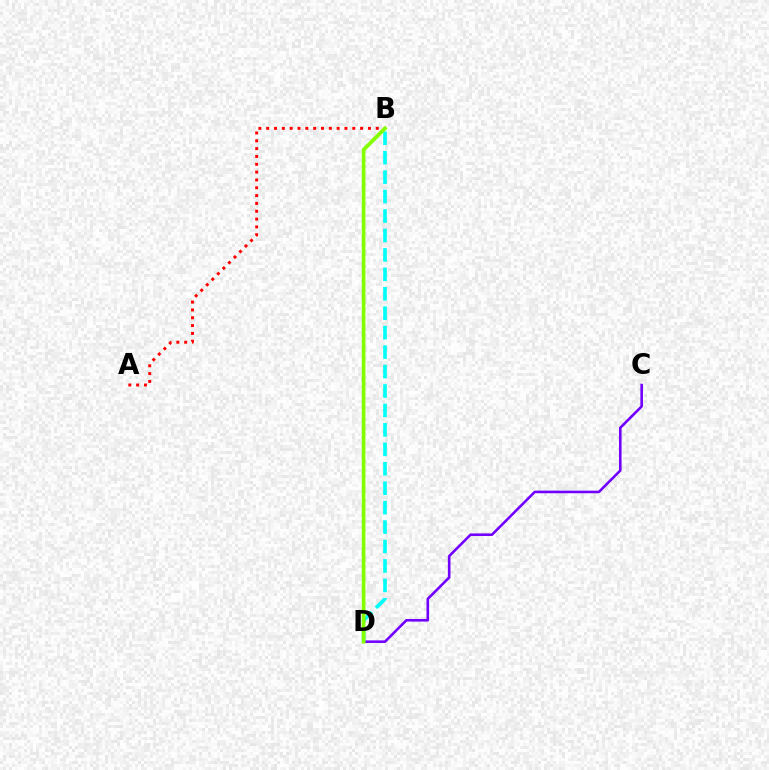{('C', 'D'): [{'color': '#7200ff', 'line_style': 'solid', 'thickness': 1.87}], ('B', 'D'): [{'color': '#00fff6', 'line_style': 'dashed', 'thickness': 2.64}, {'color': '#84ff00', 'line_style': 'solid', 'thickness': 2.67}], ('A', 'B'): [{'color': '#ff0000', 'line_style': 'dotted', 'thickness': 2.13}]}